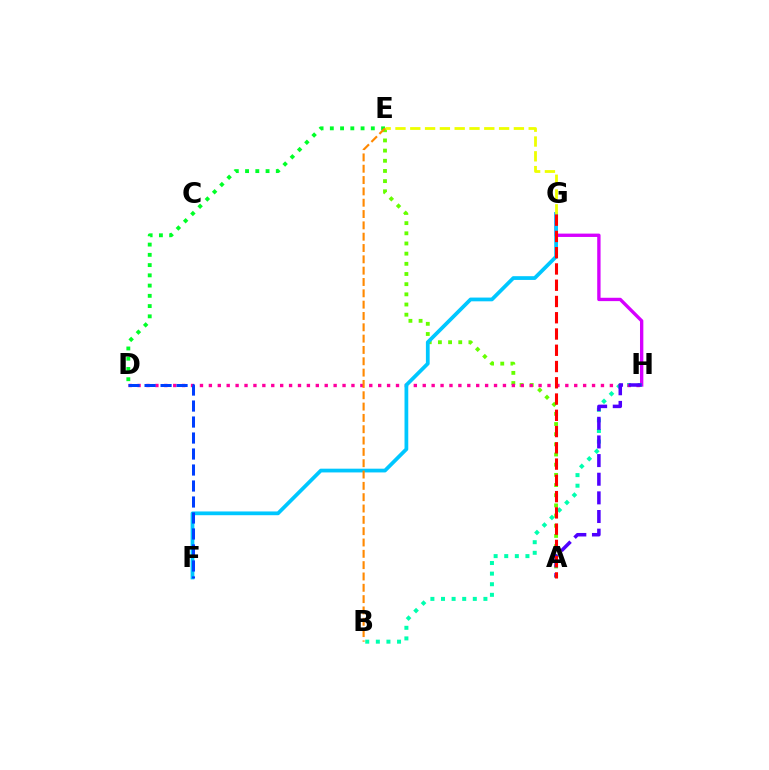{('A', 'E'): [{'color': '#66ff00', 'line_style': 'dotted', 'thickness': 2.76}], ('G', 'H'): [{'color': '#d600ff', 'line_style': 'solid', 'thickness': 2.41}], ('B', 'H'): [{'color': '#00ffaf', 'line_style': 'dotted', 'thickness': 2.88}], ('D', 'H'): [{'color': '#ff00a0', 'line_style': 'dotted', 'thickness': 2.42}], ('D', 'E'): [{'color': '#00ff27', 'line_style': 'dotted', 'thickness': 2.78}], ('F', 'G'): [{'color': '#00c7ff', 'line_style': 'solid', 'thickness': 2.7}], ('A', 'H'): [{'color': '#4f00ff', 'line_style': 'dashed', 'thickness': 2.53}], ('E', 'G'): [{'color': '#eeff00', 'line_style': 'dashed', 'thickness': 2.01}], ('B', 'E'): [{'color': '#ff8800', 'line_style': 'dashed', 'thickness': 1.54}], ('D', 'F'): [{'color': '#003fff', 'line_style': 'dashed', 'thickness': 2.17}], ('A', 'G'): [{'color': '#ff0000', 'line_style': 'dashed', 'thickness': 2.21}]}